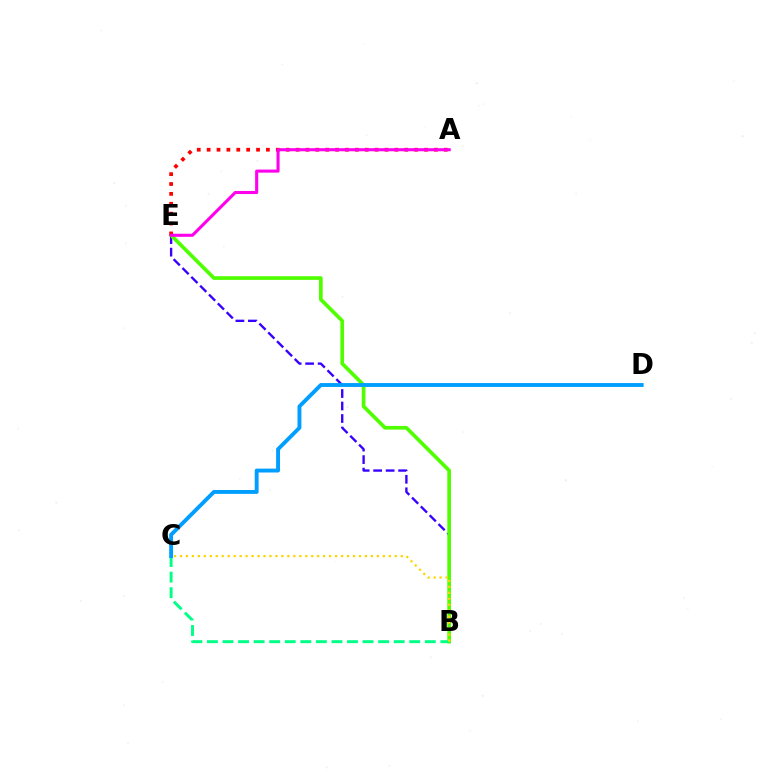{('B', 'E'): [{'color': '#3700ff', 'line_style': 'dashed', 'thickness': 1.7}, {'color': '#4fff00', 'line_style': 'solid', 'thickness': 2.64}], ('A', 'E'): [{'color': '#ff0000', 'line_style': 'dotted', 'thickness': 2.68}, {'color': '#ff00ed', 'line_style': 'solid', 'thickness': 2.22}], ('B', 'C'): [{'color': '#00ff86', 'line_style': 'dashed', 'thickness': 2.11}, {'color': '#ffd500', 'line_style': 'dotted', 'thickness': 1.62}], ('C', 'D'): [{'color': '#009eff', 'line_style': 'solid', 'thickness': 2.79}]}